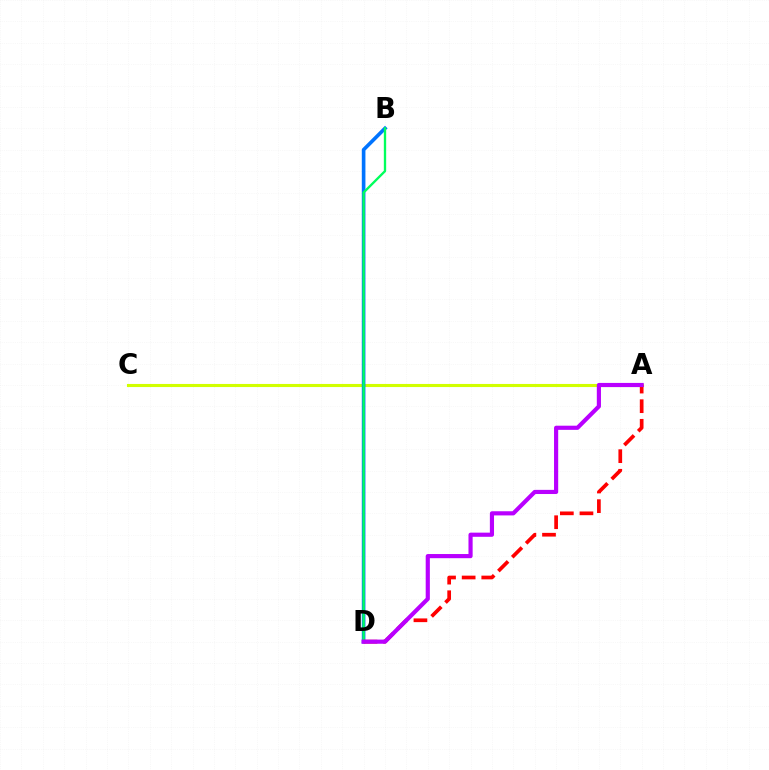{('A', 'C'): [{'color': '#d1ff00', 'line_style': 'solid', 'thickness': 2.23}], ('B', 'D'): [{'color': '#0074ff', 'line_style': 'solid', 'thickness': 2.62}, {'color': '#00ff5c', 'line_style': 'solid', 'thickness': 1.68}], ('A', 'D'): [{'color': '#ff0000', 'line_style': 'dashed', 'thickness': 2.66}, {'color': '#b900ff', 'line_style': 'solid', 'thickness': 2.99}]}